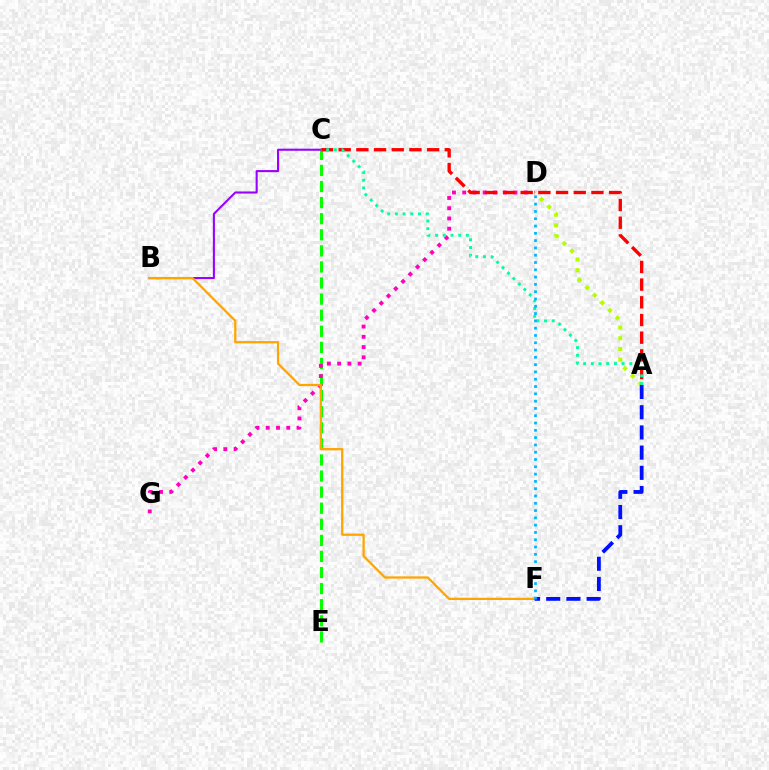{('C', 'E'): [{'color': '#08ff00', 'line_style': 'dashed', 'thickness': 2.19}], ('D', 'G'): [{'color': '#ff00bd', 'line_style': 'dotted', 'thickness': 2.79}], ('A', 'D'): [{'color': '#b3ff00', 'line_style': 'dotted', 'thickness': 2.91}], ('B', 'C'): [{'color': '#9b00ff', 'line_style': 'solid', 'thickness': 1.51}], ('B', 'F'): [{'color': '#ffa500', 'line_style': 'solid', 'thickness': 1.63}], ('A', 'C'): [{'color': '#ff0000', 'line_style': 'dashed', 'thickness': 2.4}, {'color': '#00ff9d', 'line_style': 'dotted', 'thickness': 2.09}], ('A', 'F'): [{'color': '#0010ff', 'line_style': 'dashed', 'thickness': 2.74}], ('D', 'F'): [{'color': '#00b5ff', 'line_style': 'dotted', 'thickness': 1.98}]}